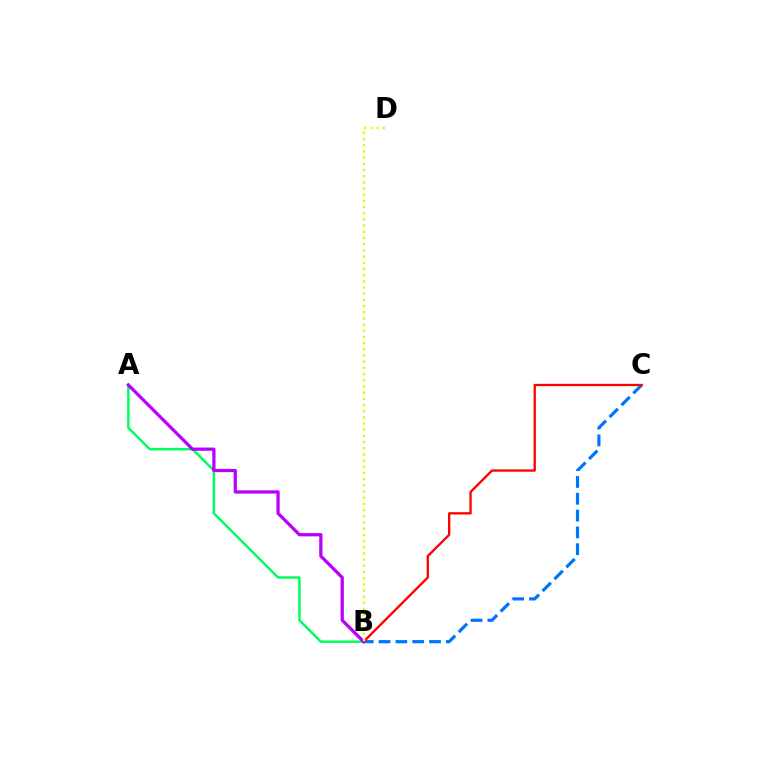{('B', 'C'): [{'color': '#0074ff', 'line_style': 'dashed', 'thickness': 2.28}, {'color': '#ff0000', 'line_style': 'solid', 'thickness': 1.67}], ('A', 'B'): [{'color': '#00ff5c', 'line_style': 'solid', 'thickness': 1.79}, {'color': '#b900ff', 'line_style': 'solid', 'thickness': 2.34}], ('B', 'D'): [{'color': '#d1ff00', 'line_style': 'dotted', 'thickness': 1.68}]}